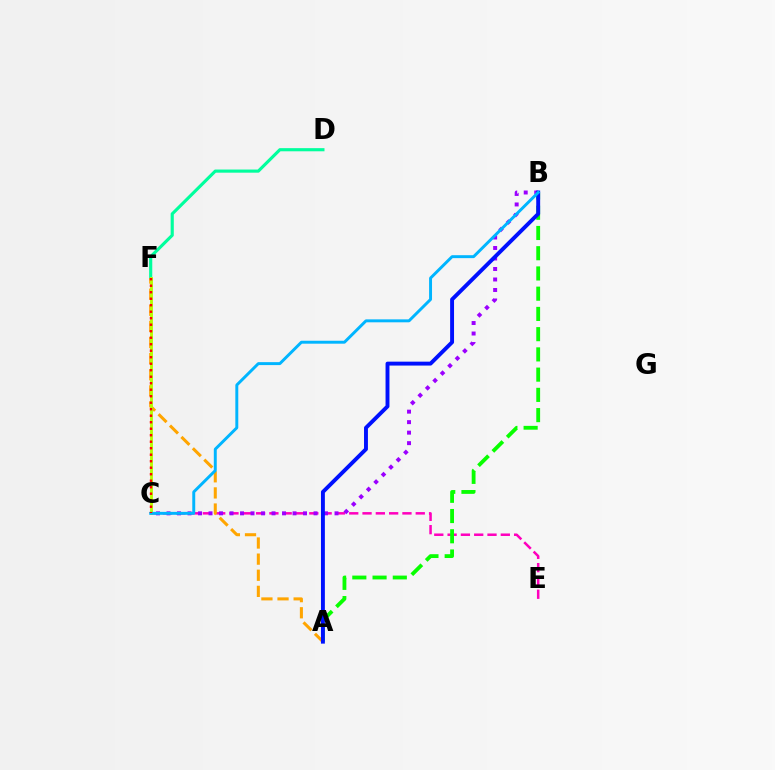{('C', 'E'): [{'color': '#ff00bd', 'line_style': 'dashed', 'thickness': 1.81}], ('B', 'C'): [{'color': '#9b00ff', 'line_style': 'dotted', 'thickness': 2.85}, {'color': '#00b5ff', 'line_style': 'solid', 'thickness': 2.12}], ('A', 'B'): [{'color': '#08ff00', 'line_style': 'dashed', 'thickness': 2.75}, {'color': '#0010ff', 'line_style': 'solid', 'thickness': 2.81}], ('D', 'F'): [{'color': '#00ff9d', 'line_style': 'solid', 'thickness': 2.26}], ('A', 'F'): [{'color': '#ffa500', 'line_style': 'dashed', 'thickness': 2.19}], ('C', 'F'): [{'color': '#b3ff00', 'line_style': 'solid', 'thickness': 2.07}, {'color': '#ff0000', 'line_style': 'dotted', 'thickness': 1.77}]}